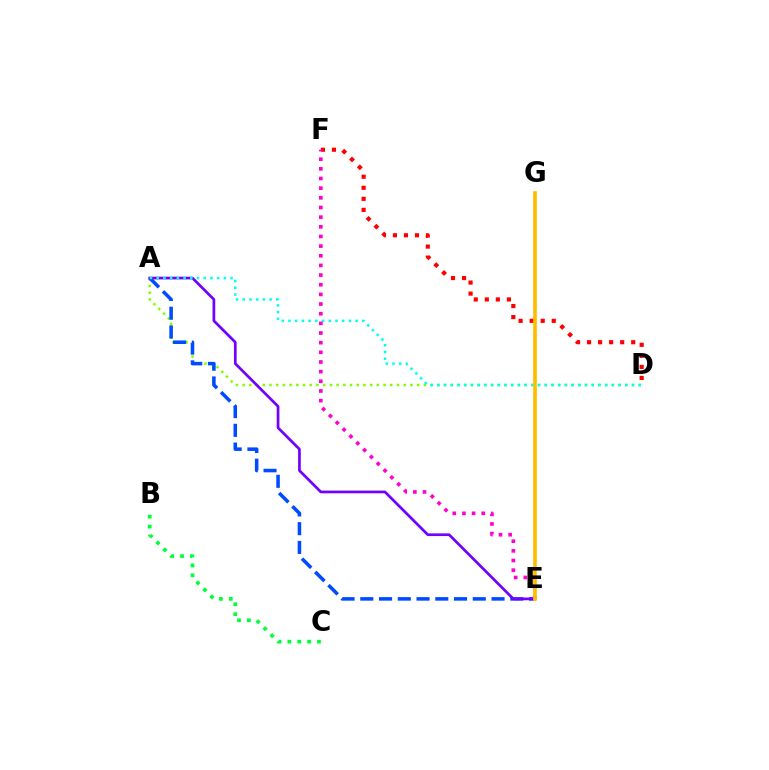{('B', 'C'): [{'color': '#00ff39', 'line_style': 'dotted', 'thickness': 2.68}], ('D', 'F'): [{'color': '#ff0000', 'line_style': 'dotted', 'thickness': 3.0}], ('A', 'D'): [{'color': '#84ff00', 'line_style': 'dotted', 'thickness': 1.82}, {'color': '#00fff6', 'line_style': 'dotted', 'thickness': 1.82}], ('A', 'E'): [{'color': '#004bff', 'line_style': 'dashed', 'thickness': 2.55}, {'color': '#7200ff', 'line_style': 'solid', 'thickness': 1.95}], ('E', 'F'): [{'color': '#ff00cf', 'line_style': 'dotted', 'thickness': 2.62}], ('E', 'G'): [{'color': '#ffbd00', 'line_style': 'solid', 'thickness': 2.63}]}